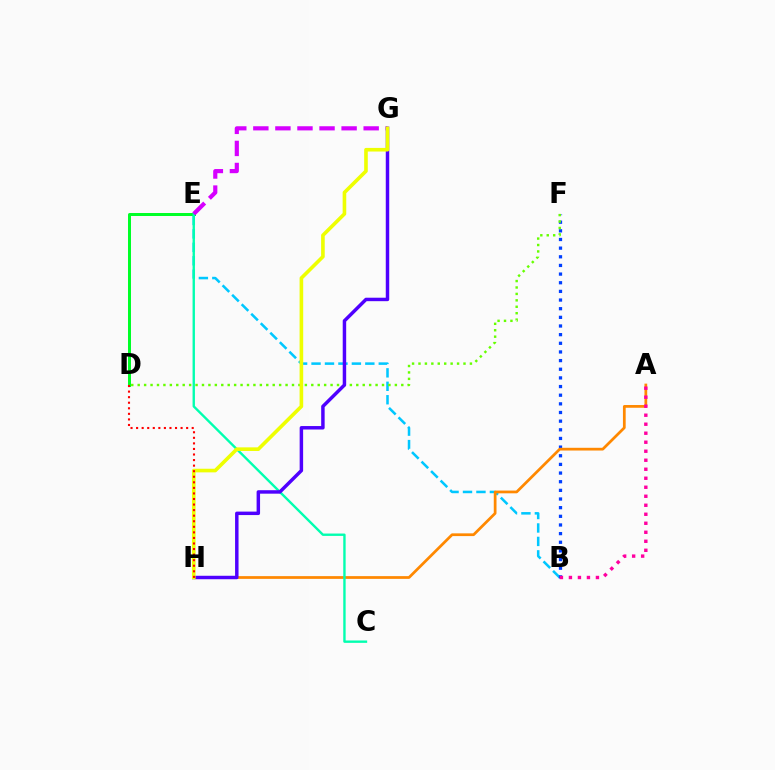{('D', 'E'): [{'color': '#00ff27', 'line_style': 'solid', 'thickness': 2.16}], ('B', 'E'): [{'color': '#00c7ff', 'line_style': 'dashed', 'thickness': 1.83}], ('B', 'F'): [{'color': '#003fff', 'line_style': 'dotted', 'thickness': 2.35}], ('A', 'H'): [{'color': '#ff8800', 'line_style': 'solid', 'thickness': 1.97}], ('D', 'F'): [{'color': '#66ff00', 'line_style': 'dotted', 'thickness': 1.75}], ('C', 'E'): [{'color': '#00ffaf', 'line_style': 'solid', 'thickness': 1.71}], ('E', 'G'): [{'color': '#d600ff', 'line_style': 'dashed', 'thickness': 3.0}], ('G', 'H'): [{'color': '#4f00ff', 'line_style': 'solid', 'thickness': 2.49}, {'color': '#eeff00', 'line_style': 'solid', 'thickness': 2.61}], ('D', 'H'): [{'color': '#ff0000', 'line_style': 'dotted', 'thickness': 1.51}], ('A', 'B'): [{'color': '#ff00a0', 'line_style': 'dotted', 'thickness': 2.45}]}